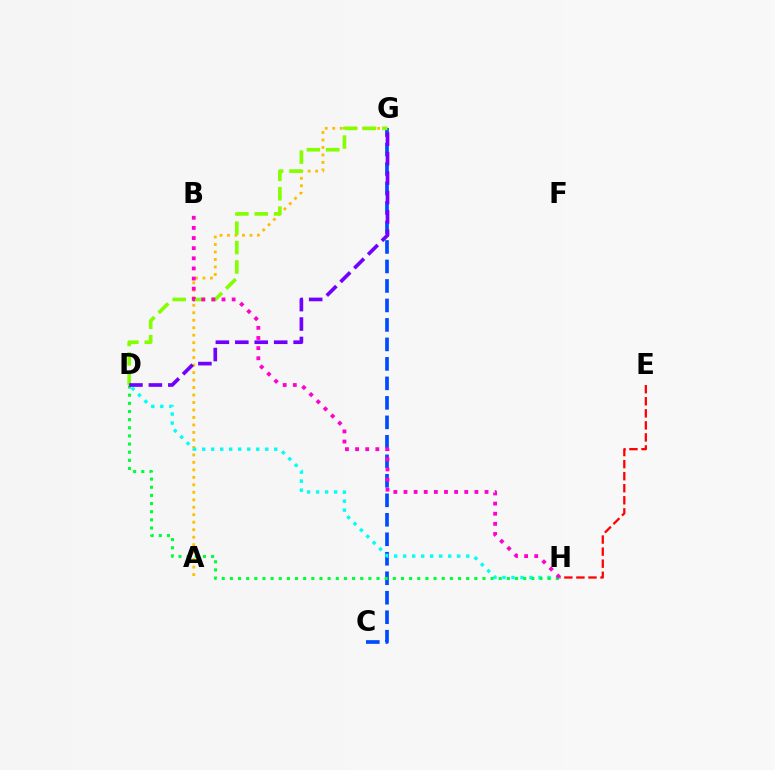{('E', 'H'): [{'color': '#ff0000', 'line_style': 'dashed', 'thickness': 1.64}], ('A', 'G'): [{'color': '#ffbd00', 'line_style': 'dotted', 'thickness': 2.03}], ('C', 'G'): [{'color': '#004bff', 'line_style': 'dashed', 'thickness': 2.65}], ('D', 'H'): [{'color': '#00fff6', 'line_style': 'dotted', 'thickness': 2.45}, {'color': '#00ff39', 'line_style': 'dotted', 'thickness': 2.21}], ('D', 'G'): [{'color': '#84ff00', 'line_style': 'dashed', 'thickness': 2.63}, {'color': '#7200ff', 'line_style': 'dashed', 'thickness': 2.64}], ('B', 'H'): [{'color': '#ff00cf', 'line_style': 'dotted', 'thickness': 2.75}]}